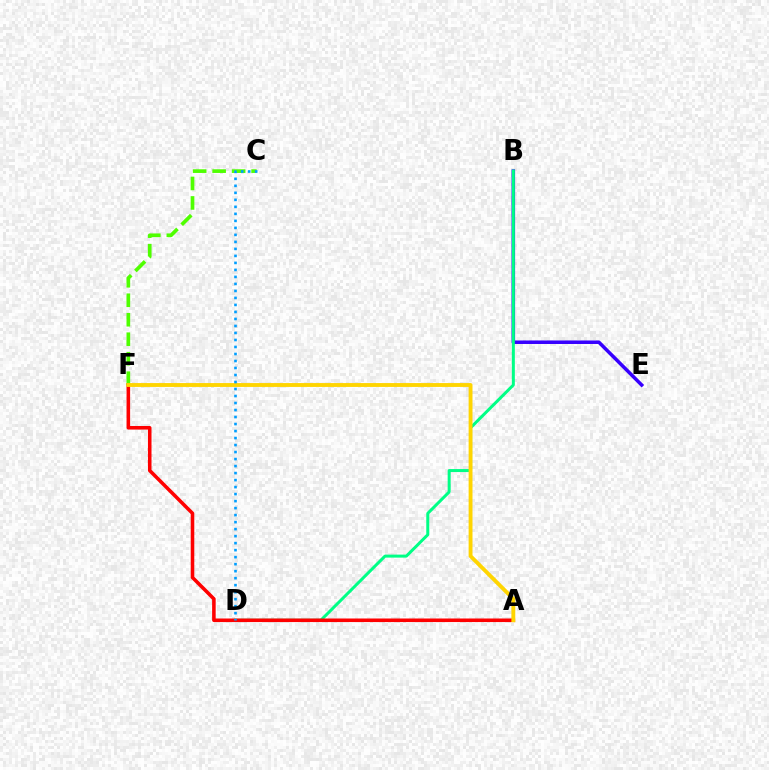{('B', 'E'): [{'color': '#3700ff', 'line_style': 'solid', 'thickness': 2.54}], ('C', 'F'): [{'color': '#4fff00', 'line_style': 'dashed', 'thickness': 2.65}], ('B', 'D'): [{'color': '#00ff86', 'line_style': 'solid', 'thickness': 2.16}], ('A', 'D'): [{'color': '#ff00ed', 'line_style': 'dotted', 'thickness': 2.05}], ('A', 'F'): [{'color': '#ff0000', 'line_style': 'solid', 'thickness': 2.56}, {'color': '#ffd500', 'line_style': 'solid', 'thickness': 2.79}], ('C', 'D'): [{'color': '#009eff', 'line_style': 'dotted', 'thickness': 1.9}]}